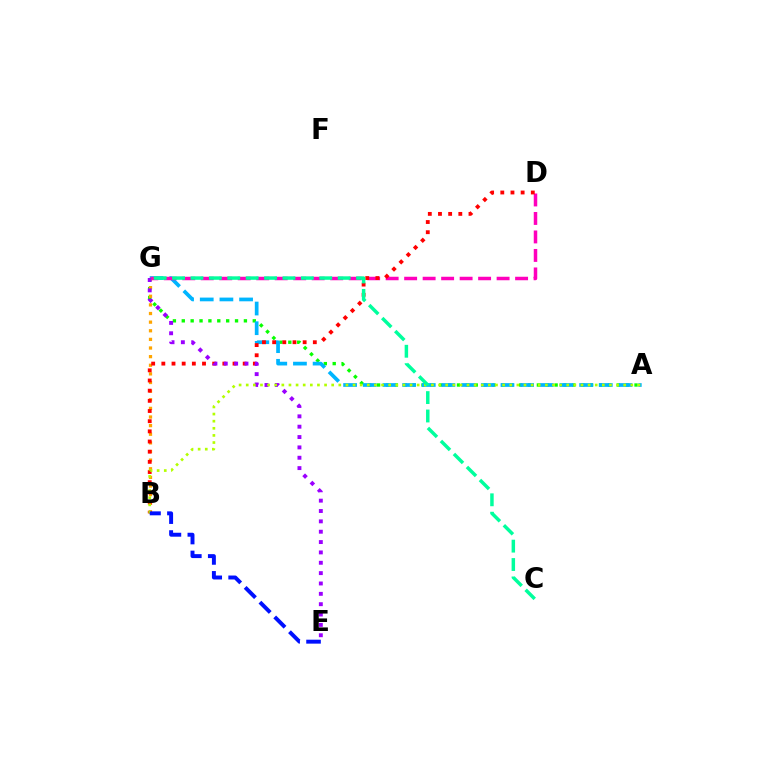{('A', 'G'): [{'color': '#08ff00', 'line_style': 'dotted', 'thickness': 2.41}, {'color': '#00b5ff', 'line_style': 'dashed', 'thickness': 2.67}], ('D', 'G'): [{'color': '#ff00bd', 'line_style': 'dashed', 'thickness': 2.51}], ('B', 'G'): [{'color': '#ffa500', 'line_style': 'dotted', 'thickness': 2.34}], ('B', 'D'): [{'color': '#ff0000', 'line_style': 'dotted', 'thickness': 2.76}], ('E', 'G'): [{'color': '#9b00ff', 'line_style': 'dotted', 'thickness': 2.81}], ('A', 'B'): [{'color': '#b3ff00', 'line_style': 'dotted', 'thickness': 1.94}], ('B', 'E'): [{'color': '#0010ff', 'line_style': 'dashed', 'thickness': 2.84}], ('C', 'G'): [{'color': '#00ff9d', 'line_style': 'dashed', 'thickness': 2.5}]}